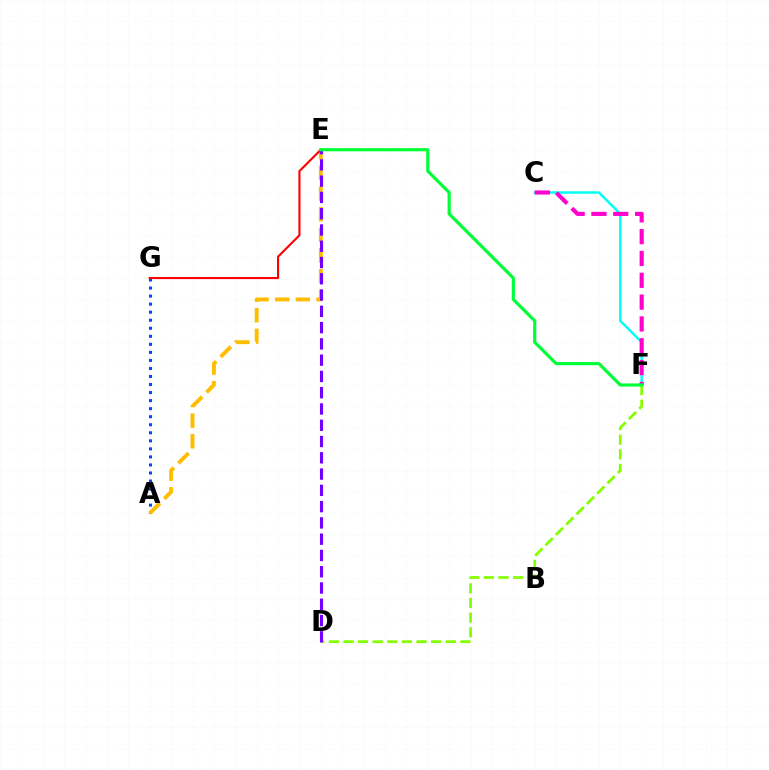{('C', 'F'): [{'color': '#00fff6', 'line_style': 'solid', 'thickness': 1.76}, {'color': '#ff00cf', 'line_style': 'dashed', 'thickness': 2.96}], ('A', 'G'): [{'color': '#004bff', 'line_style': 'dotted', 'thickness': 2.18}], ('D', 'F'): [{'color': '#84ff00', 'line_style': 'dashed', 'thickness': 1.98}], ('A', 'E'): [{'color': '#ffbd00', 'line_style': 'dashed', 'thickness': 2.8}], ('E', 'G'): [{'color': '#ff0000', 'line_style': 'solid', 'thickness': 1.53}], ('D', 'E'): [{'color': '#7200ff', 'line_style': 'dashed', 'thickness': 2.21}], ('E', 'F'): [{'color': '#00ff39', 'line_style': 'solid', 'thickness': 2.28}]}